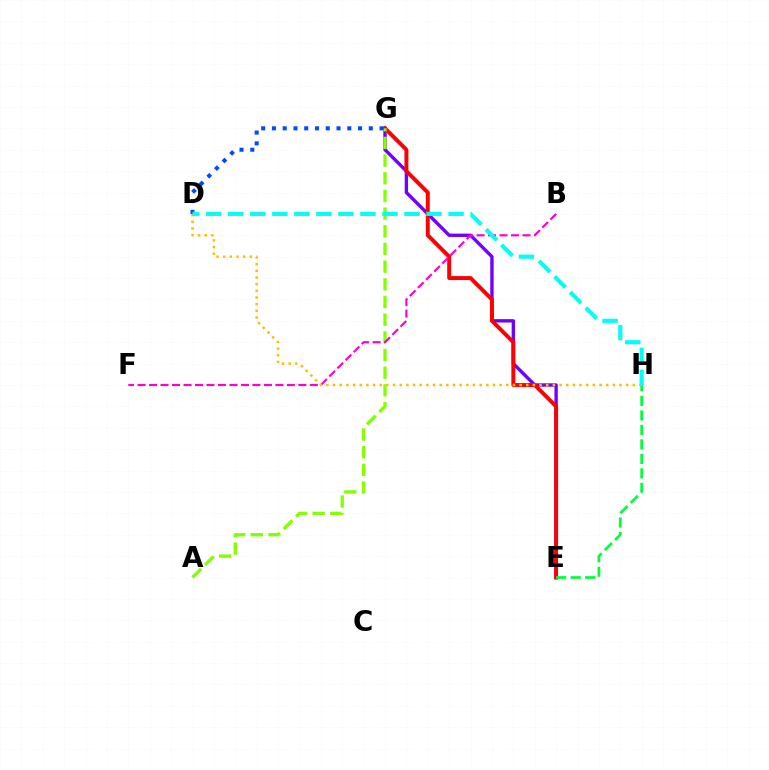{('E', 'G'): [{'color': '#7200ff', 'line_style': 'solid', 'thickness': 2.43}, {'color': '#ff0000', 'line_style': 'solid', 'thickness': 2.84}], ('A', 'G'): [{'color': '#84ff00', 'line_style': 'dashed', 'thickness': 2.4}], ('B', 'F'): [{'color': '#ff00cf', 'line_style': 'dashed', 'thickness': 1.56}], ('E', 'H'): [{'color': '#00ff39', 'line_style': 'dashed', 'thickness': 1.97}], ('D', 'H'): [{'color': '#ffbd00', 'line_style': 'dotted', 'thickness': 1.81}, {'color': '#00fff6', 'line_style': 'dashed', 'thickness': 2.99}], ('D', 'G'): [{'color': '#004bff', 'line_style': 'dotted', 'thickness': 2.92}]}